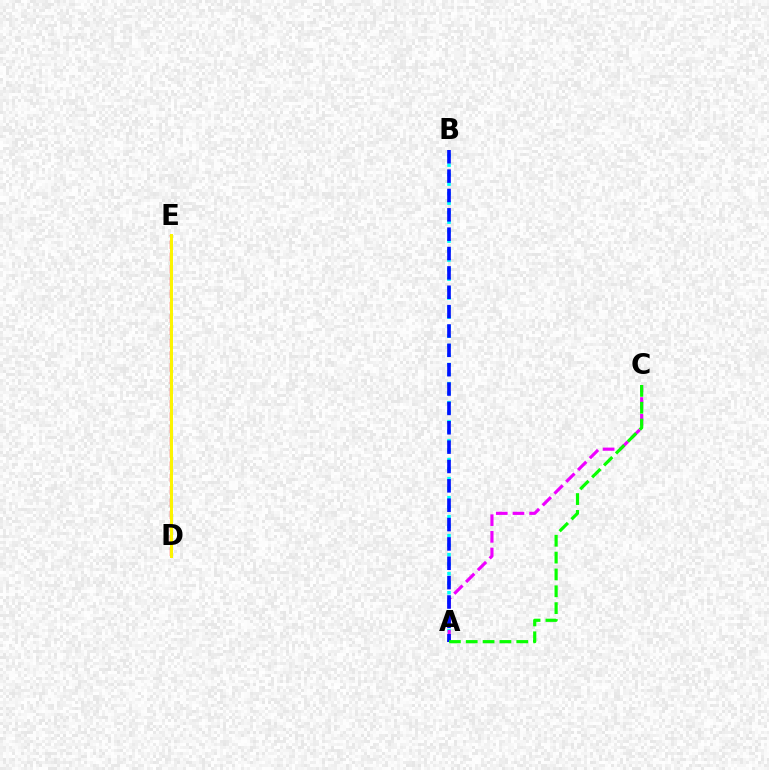{('A', 'B'): [{'color': '#00fff6', 'line_style': 'dotted', 'thickness': 2.58}, {'color': '#0010ff', 'line_style': 'dashed', 'thickness': 2.63}], ('D', 'E'): [{'color': '#ff0000', 'line_style': 'dashed', 'thickness': 1.67}, {'color': '#fcf500', 'line_style': 'solid', 'thickness': 2.15}], ('A', 'C'): [{'color': '#ee00ff', 'line_style': 'dashed', 'thickness': 2.27}, {'color': '#08ff00', 'line_style': 'dashed', 'thickness': 2.29}]}